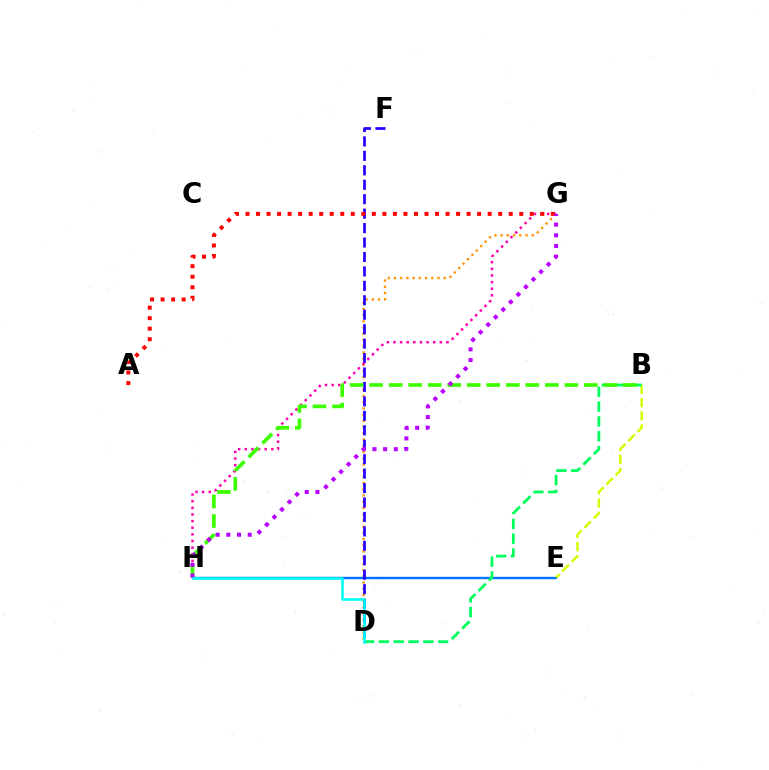{('D', 'G'): [{'color': '#ff9400', 'line_style': 'dotted', 'thickness': 1.69}], ('E', 'H'): [{'color': '#0074ff', 'line_style': 'solid', 'thickness': 1.71}], ('D', 'F'): [{'color': '#2500ff', 'line_style': 'dashed', 'thickness': 1.96}], ('G', 'H'): [{'color': '#ff00ac', 'line_style': 'dotted', 'thickness': 1.8}, {'color': '#b900ff', 'line_style': 'dotted', 'thickness': 2.9}], ('B', 'E'): [{'color': '#d1ff00', 'line_style': 'dashed', 'thickness': 1.78}], ('B', 'D'): [{'color': '#00ff5c', 'line_style': 'dashed', 'thickness': 2.01}], ('A', 'G'): [{'color': '#ff0000', 'line_style': 'dotted', 'thickness': 2.86}], ('B', 'H'): [{'color': '#3dff00', 'line_style': 'dashed', 'thickness': 2.65}], ('D', 'H'): [{'color': '#00fff6', 'line_style': 'solid', 'thickness': 1.88}]}